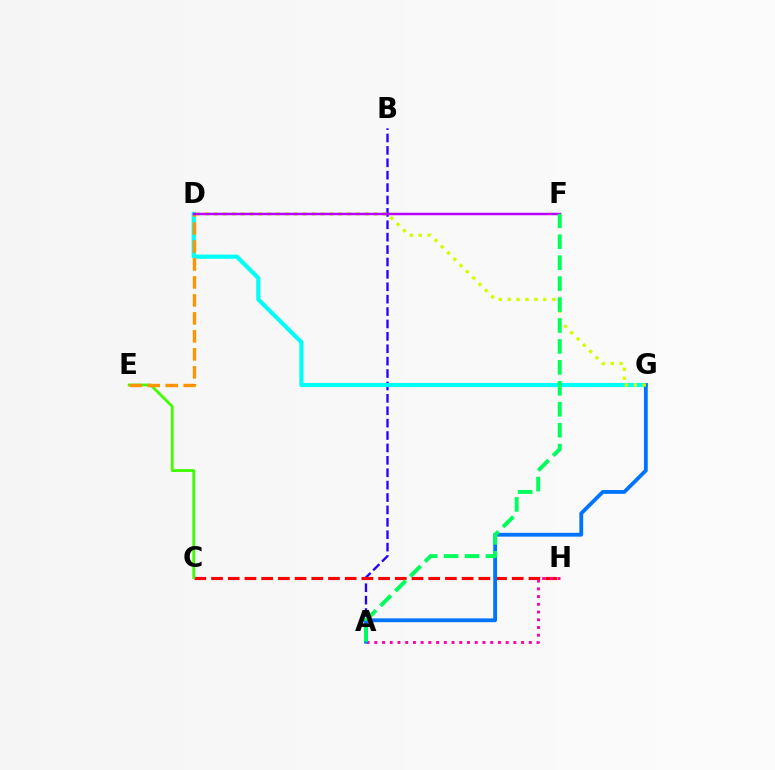{('A', 'B'): [{'color': '#2500ff', 'line_style': 'dashed', 'thickness': 1.68}], ('C', 'H'): [{'color': '#ff0000', 'line_style': 'dashed', 'thickness': 2.27}], ('D', 'G'): [{'color': '#00fff6', 'line_style': 'solid', 'thickness': 2.99}, {'color': '#d1ff00', 'line_style': 'dotted', 'thickness': 2.41}], ('A', 'H'): [{'color': '#ff00ac', 'line_style': 'dotted', 'thickness': 2.1}], ('C', 'E'): [{'color': '#3dff00', 'line_style': 'solid', 'thickness': 2.01}], ('A', 'G'): [{'color': '#0074ff', 'line_style': 'solid', 'thickness': 2.74}], ('D', 'E'): [{'color': '#ff9400', 'line_style': 'dashed', 'thickness': 2.44}], ('D', 'F'): [{'color': '#b900ff', 'line_style': 'solid', 'thickness': 1.78}], ('A', 'F'): [{'color': '#00ff5c', 'line_style': 'dashed', 'thickness': 2.84}]}